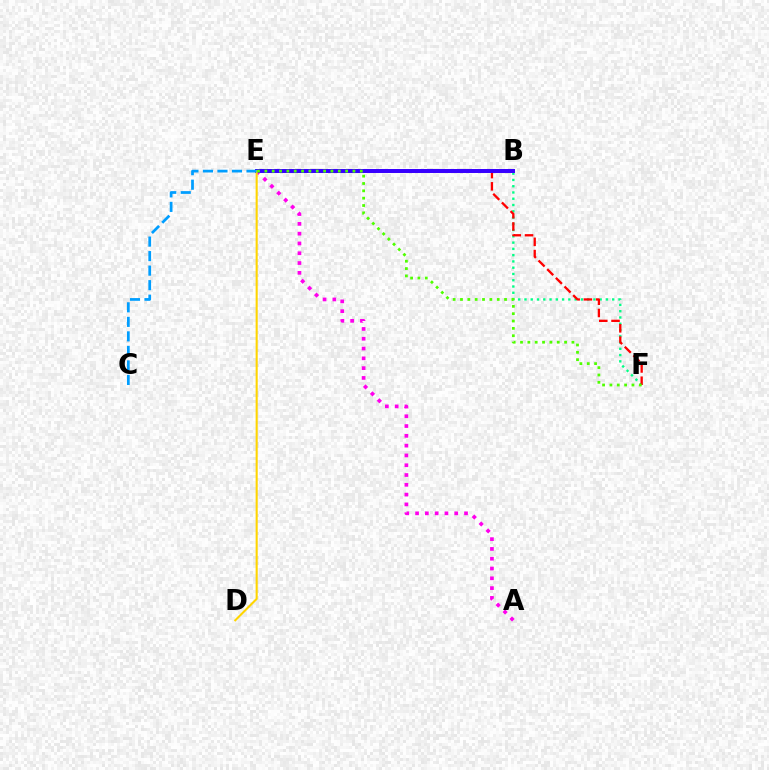{('B', 'F'): [{'color': '#00ff86', 'line_style': 'dotted', 'thickness': 1.7}], ('E', 'F'): [{'color': '#ff0000', 'line_style': 'dashed', 'thickness': 1.66}, {'color': '#4fff00', 'line_style': 'dotted', 'thickness': 2.0}], ('A', 'E'): [{'color': '#ff00ed', 'line_style': 'dotted', 'thickness': 2.66}], ('B', 'E'): [{'color': '#3700ff', 'line_style': 'solid', 'thickness': 2.86}], ('D', 'E'): [{'color': '#ffd500', 'line_style': 'solid', 'thickness': 1.5}], ('C', 'E'): [{'color': '#009eff', 'line_style': 'dashed', 'thickness': 1.97}]}